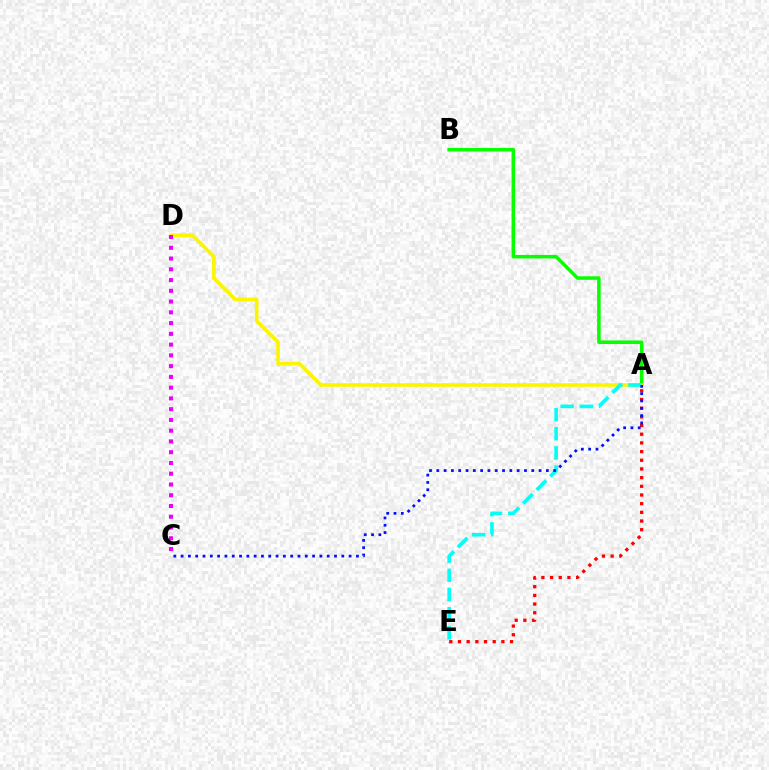{('A', 'B'): [{'color': '#08ff00', 'line_style': 'solid', 'thickness': 2.55}], ('A', 'E'): [{'color': '#ff0000', 'line_style': 'dotted', 'thickness': 2.36}, {'color': '#00fff6', 'line_style': 'dashed', 'thickness': 2.61}], ('A', 'D'): [{'color': '#fcf500', 'line_style': 'solid', 'thickness': 2.61}], ('A', 'C'): [{'color': '#0010ff', 'line_style': 'dotted', 'thickness': 1.98}], ('C', 'D'): [{'color': '#ee00ff', 'line_style': 'dotted', 'thickness': 2.92}]}